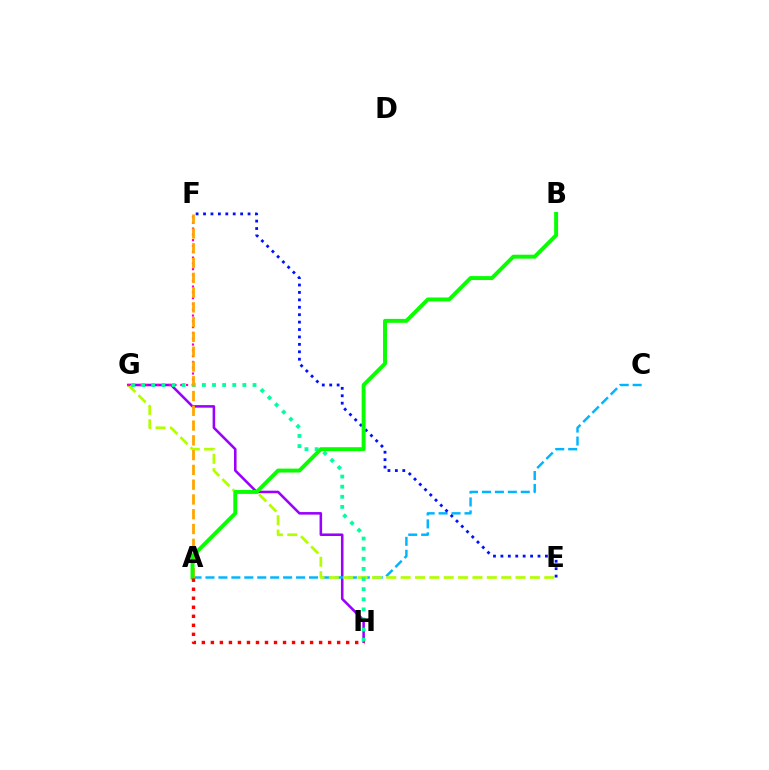{('G', 'H'): [{'color': '#9b00ff', 'line_style': 'solid', 'thickness': 1.84}, {'color': '#00ff9d', 'line_style': 'dotted', 'thickness': 2.75}], ('A', 'C'): [{'color': '#00b5ff', 'line_style': 'dashed', 'thickness': 1.76}], ('E', 'G'): [{'color': '#b3ff00', 'line_style': 'dashed', 'thickness': 1.95}], ('E', 'F'): [{'color': '#0010ff', 'line_style': 'dotted', 'thickness': 2.02}], ('F', 'G'): [{'color': '#ff00bd', 'line_style': 'dotted', 'thickness': 1.58}], ('A', 'F'): [{'color': '#ffa500', 'line_style': 'dashed', 'thickness': 2.01}], ('A', 'B'): [{'color': '#08ff00', 'line_style': 'solid', 'thickness': 2.83}], ('A', 'H'): [{'color': '#ff0000', 'line_style': 'dotted', 'thickness': 2.45}]}